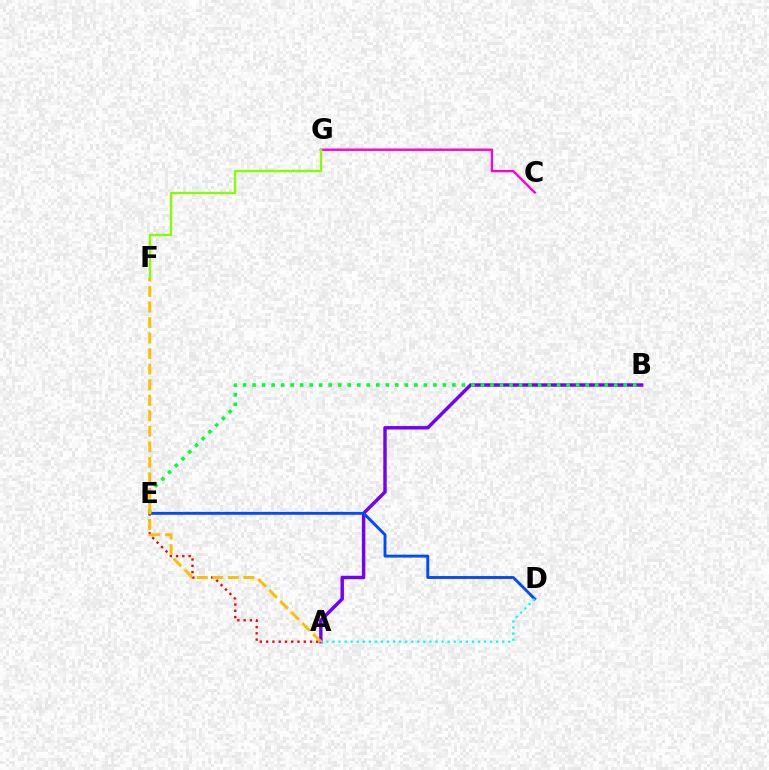{('A', 'B'): [{'color': '#7200ff', 'line_style': 'solid', 'thickness': 2.47}], ('D', 'E'): [{'color': '#004bff', 'line_style': 'solid', 'thickness': 2.08}], ('B', 'E'): [{'color': '#00ff39', 'line_style': 'dotted', 'thickness': 2.59}], ('C', 'G'): [{'color': '#ff00cf', 'line_style': 'solid', 'thickness': 1.68}], ('A', 'E'): [{'color': '#ff0000', 'line_style': 'dotted', 'thickness': 1.7}], ('A', 'D'): [{'color': '#00fff6', 'line_style': 'dotted', 'thickness': 1.65}], ('A', 'F'): [{'color': '#ffbd00', 'line_style': 'dashed', 'thickness': 2.11}], ('F', 'G'): [{'color': '#84ff00', 'line_style': 'solid', 'thickness': 1.68}]}